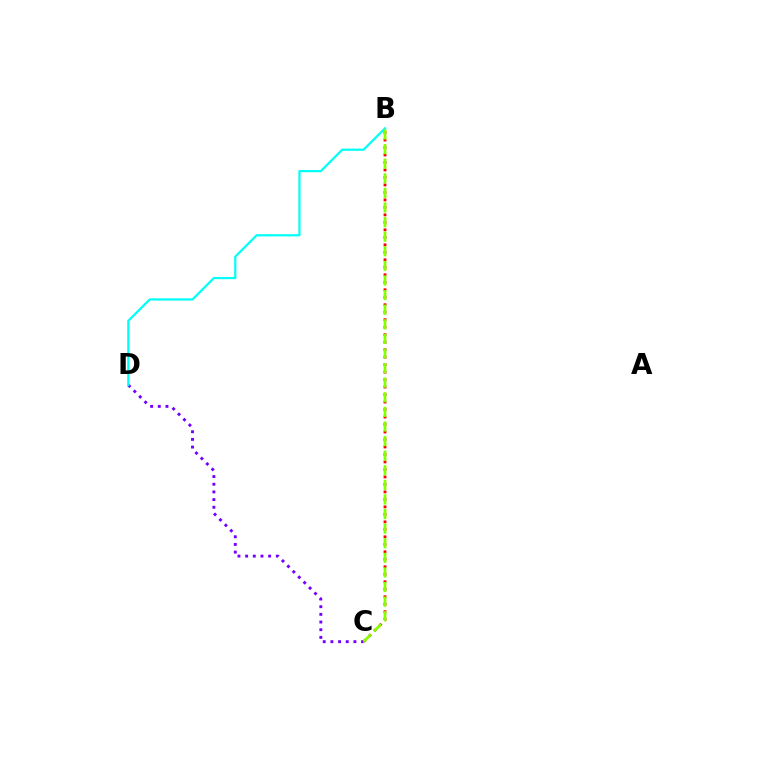{('C', 'D'): [{'color': '#7200ff', 'line_style': 'dotted', 'thickness': 2.08}], ('B', 'D'): [{'color': '#00fff6', 'line_style': 'solid', 'thickness': 1.6}], ('B', 'C'): [{'color': '#ff0000', 'line_style': 'dotted', 'thickness': 2.03}, {'color': '#84ff00', 'line_style': 'dashed', 'thickness': 1.98}]}